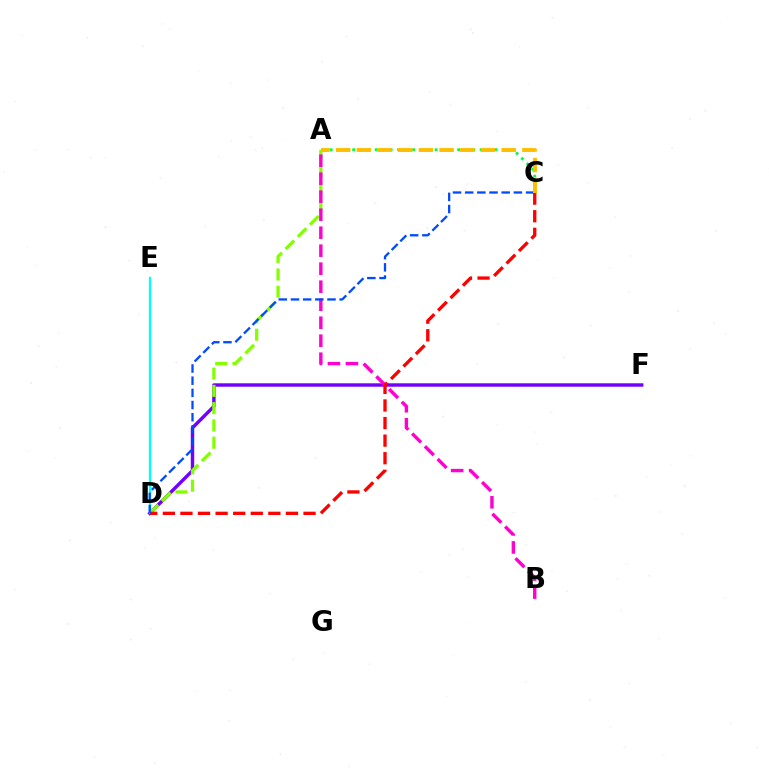{('D', 'F'): [{'color': '#7200ff', 'line_style': 'solid', 'thickness': 2.47}], ('A', 'D'): [{'color': '#84ff00', 'line_style': 'dashed', 'thickness': 2.35}], ('D', 'E'): [{'color': '#00fff6', 'line_style': 'solid', 'thickness': 1.65}], ('A', 'C'): [{'color': '#00ff39', 'line_style': 'dotted', 'thickness': 2.04}, {'color': '#ffbd00', 'line_style': 'dashed', 'thickness': 2.81}], ('A', 'B'): [{'color': '#ff00cf', 'line_style': 'dashed', 'thickness': 2.45}], ('C', 'D'): [{'color': '#ff0000', 'line_style': 'dashed', 'thickness': 2.39}, {'color': '#004bff', 'line_style': 'dashed', 'thickness': 1.65}]}